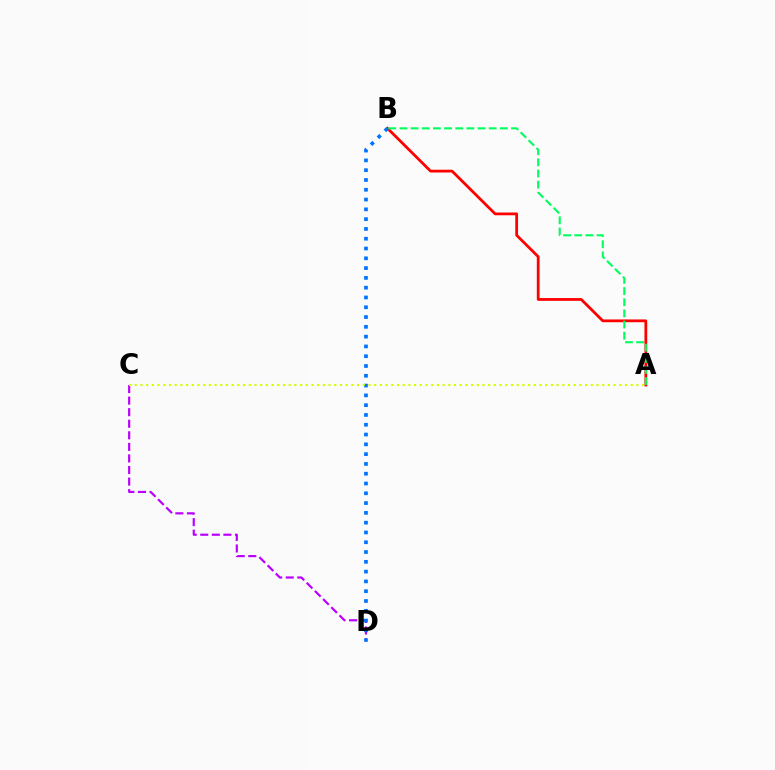{('C', 'D'): [{'color': '#b900ff', 'line_style': 'dashed', 'thickness': 1.57}], ('A', 'B'): [{'color': '#ff0000', 'line_style': 'solid', 'thickness': 2.0}, {'color': '#00ff5c', 'line_style': 'dashed', 'thickness': 1.52}], ('B', 'D'): [{'color': '#0074ff', 'line_style': 'dotted', 'thickness': 2.66}], ('A', 'C'): [{'color': '#d1ff00', 'line_style': 'dotted', 'thickness': 1.55}]}